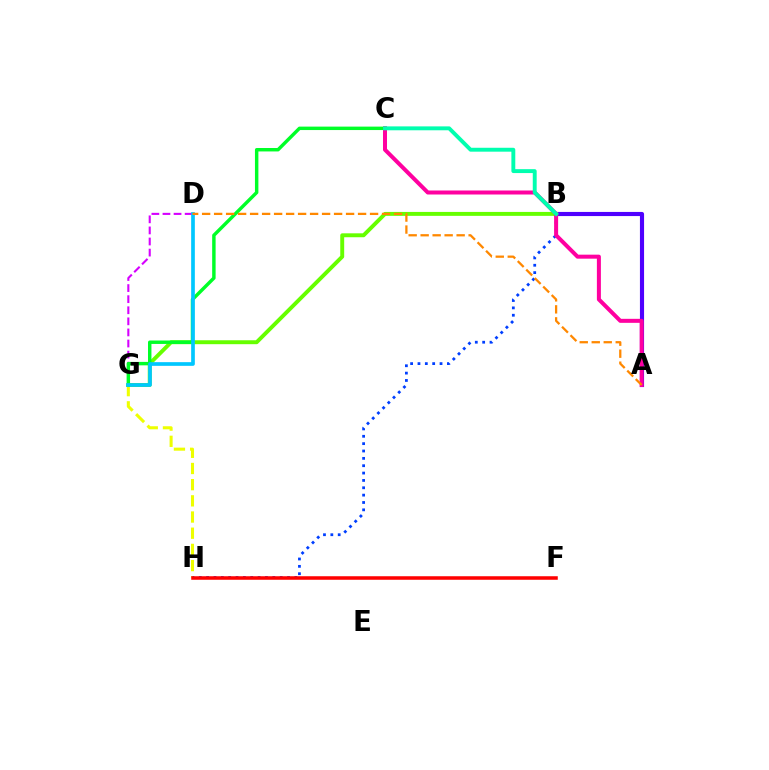{('G', 'H'): [{'color': '#eeff00', 'line_style': 'dashed', 'thickness': 2.2}], ('D', 'G'): [{'color': '#d600ff', 'line_style': 'dashed', 'thickness': 1.51}, {'color': '#00c7ff', 'line_style': 'solid', 'thickness': 2.65}], ('B', 'H'): [{'color': '#003fff', 'line_style': 'dotted', 'thickness': 2.0}], ('A', 'B'): [{'color': '#4f00ff', 'line_style': 'solid', 'thickness': 2.98}], ('B', 'G'): [{'color': '#66ff00', 'line_style': 'solid', 'thickness': 2.83}], ('C', 'G'): [{'color': '#00ff27', 'line_style': 'solid', 'thickness': 2.48}], ('A', 'C'): [{'color': '#ff00a0', 'line_style': 'solid', 'thickness': 2.89}], ('F', 'H'): [{'color': '#ff0000', 'line_style': 'solid', 'thickness': 2.54}], ('B', 'C'): [{'color': '#00ffaf', 'line_style': 'solid', 'thickness': 2.81}], ('A', 'D'): [{'color': '#ff8800', 'line_style': 'dashed', 'thickness': 1.63}]}